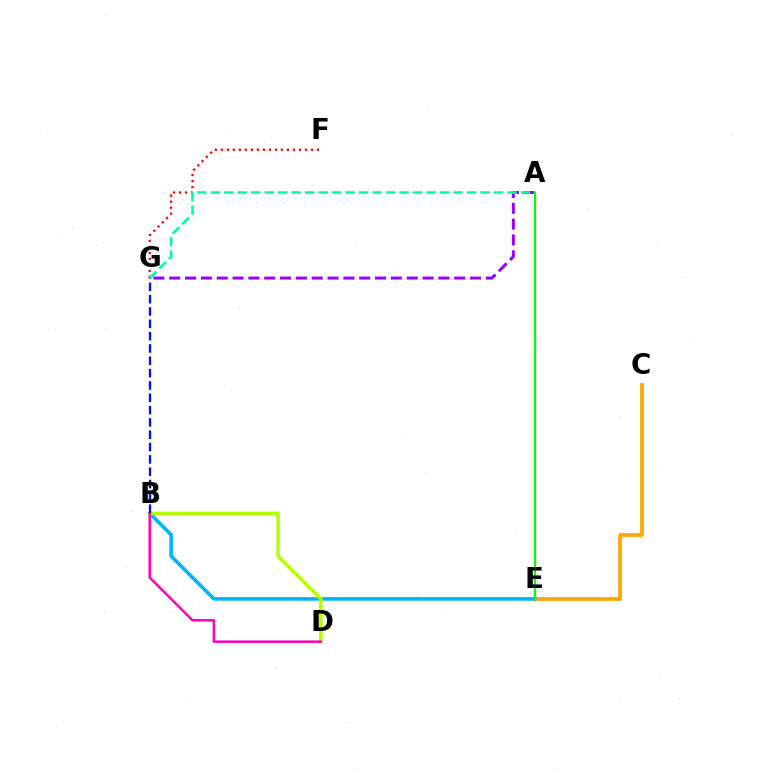{('C', 'E'): [{'color': '#ffa500', 'line_style': 'solid', 'thickness': 2.66}], ('A', 'G'): [{'color': '#9b00ff', 'line_style': 'dashed', 'thickness': 2.15}, {'color': '#00ff9d', 'line_style': 'dashed', 'thickness': 1.83}], ('B', 'E'): [{'color': '#00b5ff', 'line_style': 'solid', 'thickness': 2.58}], ('F', 'G'): [{'color': '#ff0000', 'line_style': 'dotted', 'thickness': 1.63}], ('A', 'E'): [{'color': '#08ff00', 'line_style': 'solid', 'thickness': 1.61}], ('B', 'D'): [{'color': '#b3ff00', 'line_style': 'solid', 'thickness': 2.49}, {'color': '#ff00bd', 'line_style': 'solid', 'thickness': 1.82}], ('B', 'G'): [{'color': '#0010ff', 'line_style': 'dashed', 'thickness': 1.67}]}